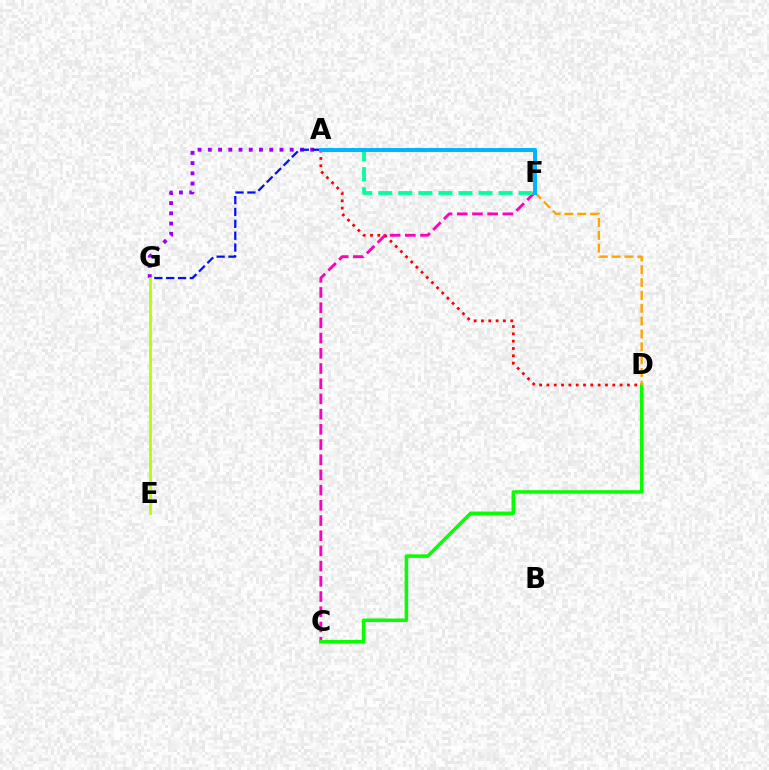{('A', 'G'): [{'color': '#9b00ff', 'line_style': 'dotted', 'thickness': 2.78}, {'color': '#0010ff', 'line_style': 'dashed', 'thickness': 1.61}], ('E', 'G'): [{'color': '#b3ff00', 'line_style': 'solid', 'thickness': 1.99}], ('C', 'F'): [{'color': '#ff00bd', 'line_style': 'dashed', 'thickness': 2.07}], ('A', 'F'): [{'color': '#00ff9d', 'line_style': 'dashed', 'thickness': 2.72}, {'color': '#00b5ff', 'line_style': 'solid', 'thickness': 2.85}], ('C', 'D'): [{'color': '#08ff00', 'line_style': 'solid', 'thickness': 2.54}], ('A', 'D'): [{'color': '#ff0000', 'line_style': 'dotted', 'thickness': 1.99}], ('D', 'F'): [{'color': '#ffa500', 'line_style': 'dashed', 'thickness': 1.75}]}